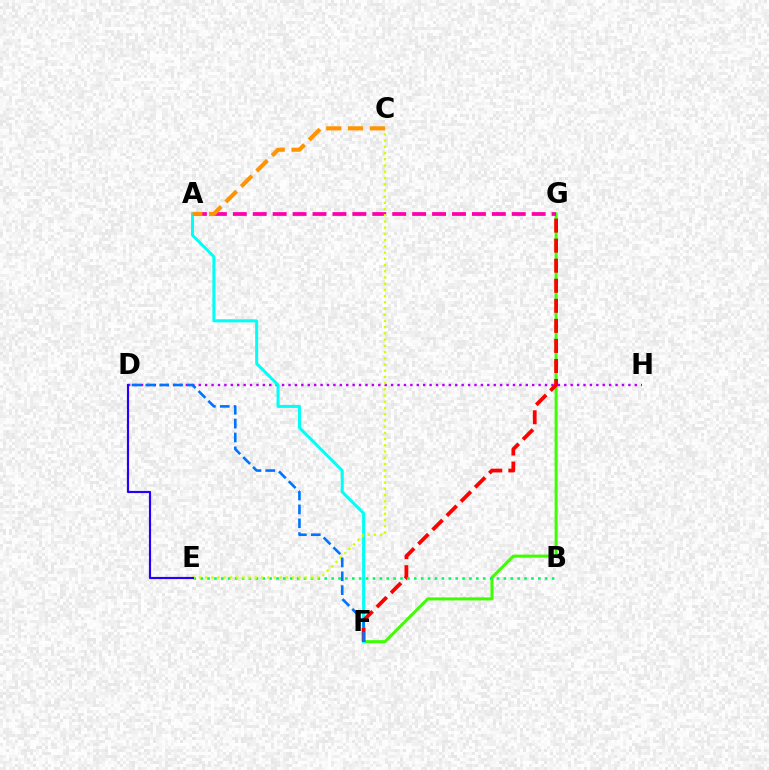{('D', 'H'): [{'color': '#b900ff', 'line_style': 'dotted', 'thickness': 1.74}], ('F', 'G'): [{'color': '#3dff00', 'line_style': 'solid', 'thickness': 2.18}, {'color': '#ff0000', 'line_style': 'dashed', 'thickness': 2.72}], ('A', 'G'): [{'color': '#ff00ac', 'line_style': 'dashed', 'thickness': 2.71}], ('A', 'F'): [{'color': '#00fff6', 'line_style': 'solid', 'thickness': 2.18}], ('B', 'E'): [{'color': '#00ff5c', 'line_style': 'dotted', 'thickness': 1.87}], ('C', 'E'): [{'color': '#d1ff00', 'line_style': 'dotted', 'thickness': 1.69}], ('A', 'C'): [{'color': '#ff9400', 'line_style': 'dashed', 'thickness': 2.96}], ('D', 'E'): [{'color': '#2500ff', 'line_style': 'solid', 'thickness': 1.56}], ('D', 'F'): [{'color': '#0074ff', 'line_style': 'dashed', 'thickness': 1.89}]}